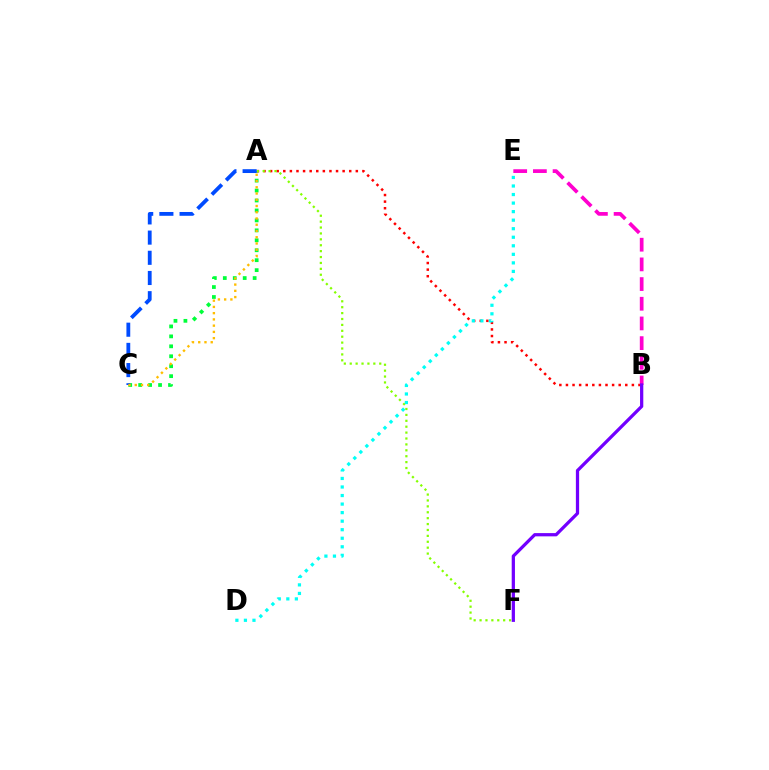{('A', 'C'): [{'color': '#00ff39', 'line_style': 'dotted', 'thickness': 2.7}, {'color': '#004bff', 'line_style': 'dashed', 'thickness': 2.74}, {'color': '#ffbd00', 'line_style': 'dotted', 'thickness': 1.7}], ('A', 'B'): [{'color': '#ff0000', 'line_style': 'dotted', 'thickness': 1.79}], ('A', 'F'): [{'color': '#84ff00', 'line_style': 'dotted', 'thickness': 1.6}], ('B', 'E'): [{'color': '#ff00cf', 'line_style': 'dashed', 'thickness': 2.67}], ('D', 'E'): [{'color': '#00fff6', 'line_style': 'dotted', 'thickness': 2.32}], ('B', 'F'): [{'color': '#7200ff', 'line_style': 'solid', 'thickness': 2.34}]}